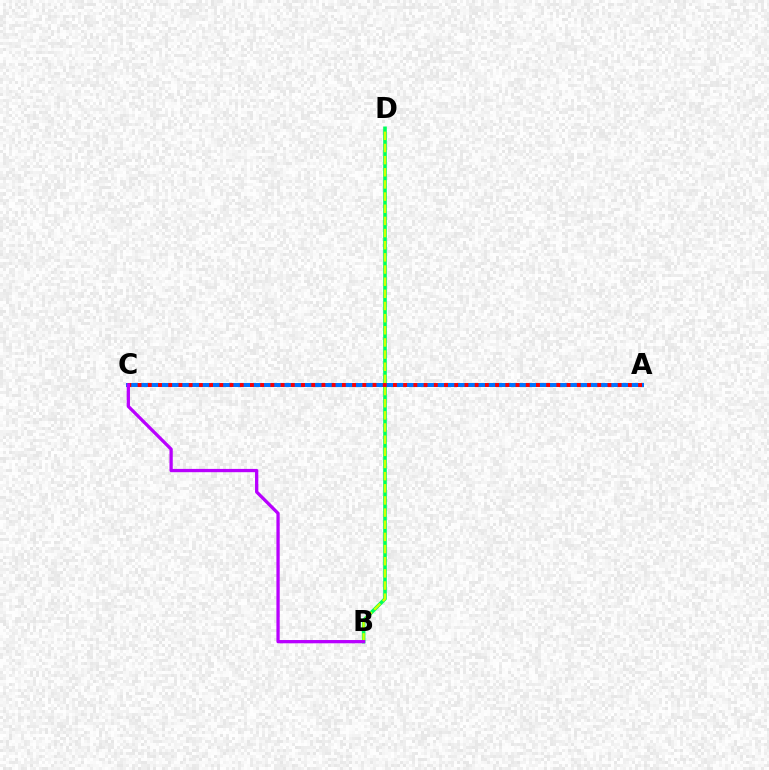{('B', 'D'): [{'color': '#00ff5c', 'line_style': 'solid', 'thickness': 2.6}, {'color': '#d1ff00', 'line_style': 'dashed', 'thickness': 1.65}], ('A', 'C'): [{'color': '#0074ff', 'line_style': 'solid', 'thickness': 2.89}, {'color': '#ff0000', 'line_style': 'dotted', 'thickness': 2.78}], ('B', 'C'): [{'color': '#b900ff', 'line_style': 'solid', 'thickness': 2.36}]}